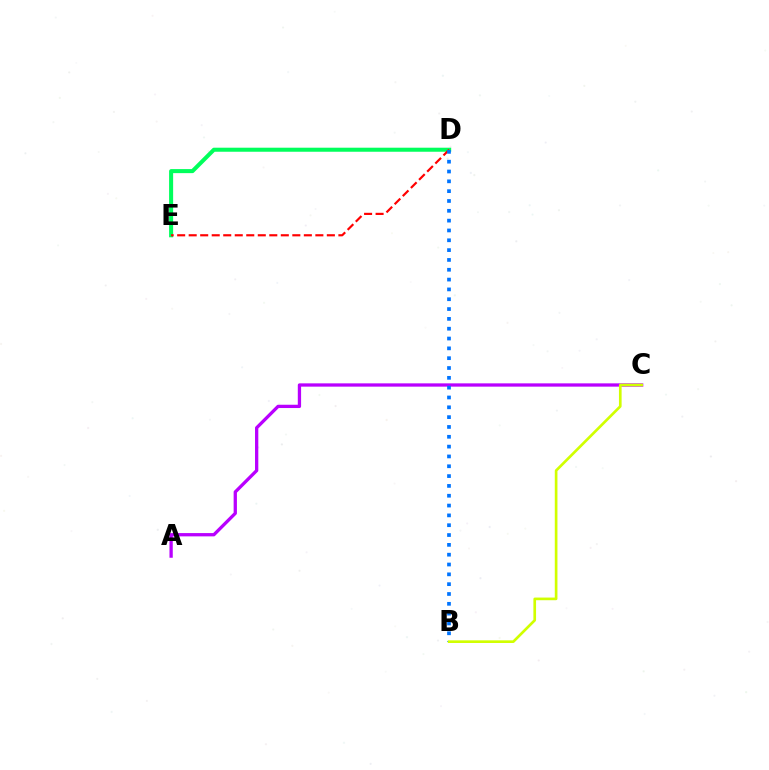{('D', 'E'): [{'color': '#00ff5c', 'line_style': 'solid', 'thickness': 2.91}, {'color': '#ff0000', 'line_style': 'dashed', 'thickness': 1.56}], ('A', 'C'): [{'color': '#b900ff', 'line_style': 'solid', 'thickness': 2.37}], ('B', 'D'): [{'color': '#0074ff', 'line_style': 'dotted', 'thickness': 2.67}], ('B', 'C'): [{'color': '#d1ff00', 'line_style': 'solid', 'thickness': 1.92}]}